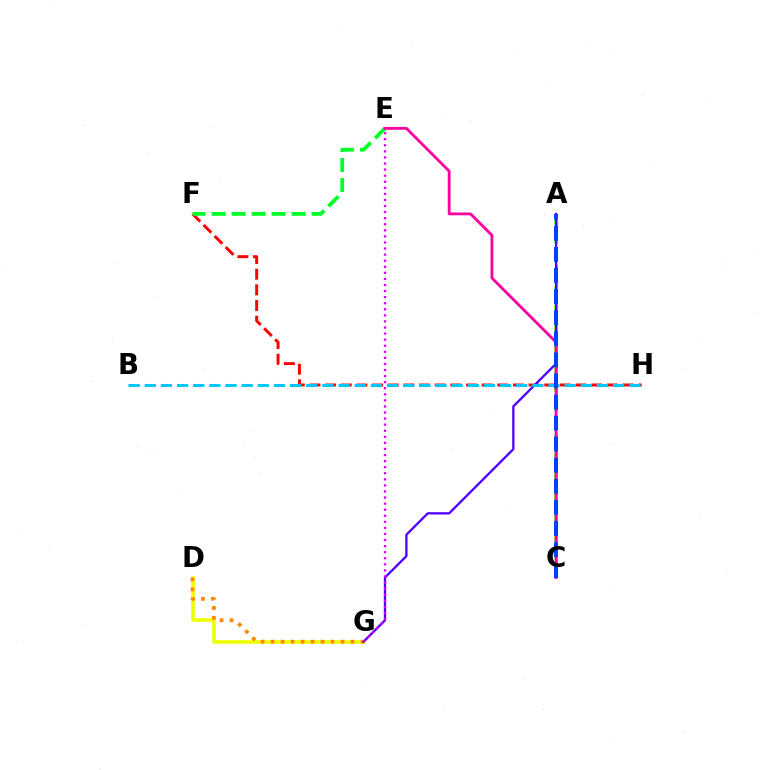{('D', 'G'): [{'color': '#eeff00', 'line_style': 'solid', 'thickness': 2.58}, {'color': '#ff8800', 'line_style': 'dotted', 'thickness': 2.71}], ('F', 'H'): [{'color': '#ff0000', 'line_style': 'dashed', 'thickness': 2.13}], ('A', 'C'): [{'color': '#66ff00', 'line_style': 'dashed', 'thickness': 2.52}, {'color': '#00ffaf', 'line_style': 'dashed', 'thickness': 2.28}, {'color': '#003fff', 'line_style': 'dashed', 'thickness': 2.86}], ('E', 'F'): [{'color': '#00ff27', 'line_style': 'dashed', 'thickness': 2.72}], ('A', 'G'): [{'color': '#4f00ff', 'line_style': 'solid', 'thickness': 1.65}], ('C', 'E'): [{'color': '#ff00a0', 'line_style': 'solid', 'thickness': 2.03}], ('B', 'H'): [{'color': '#00c7ff', 'line_style': 'dashed', 'thickness': 2.19}], ('E', 'G'): [{'color': '#d600ff', 'line_style': 'dotted', 'thickness': 1.65}]}